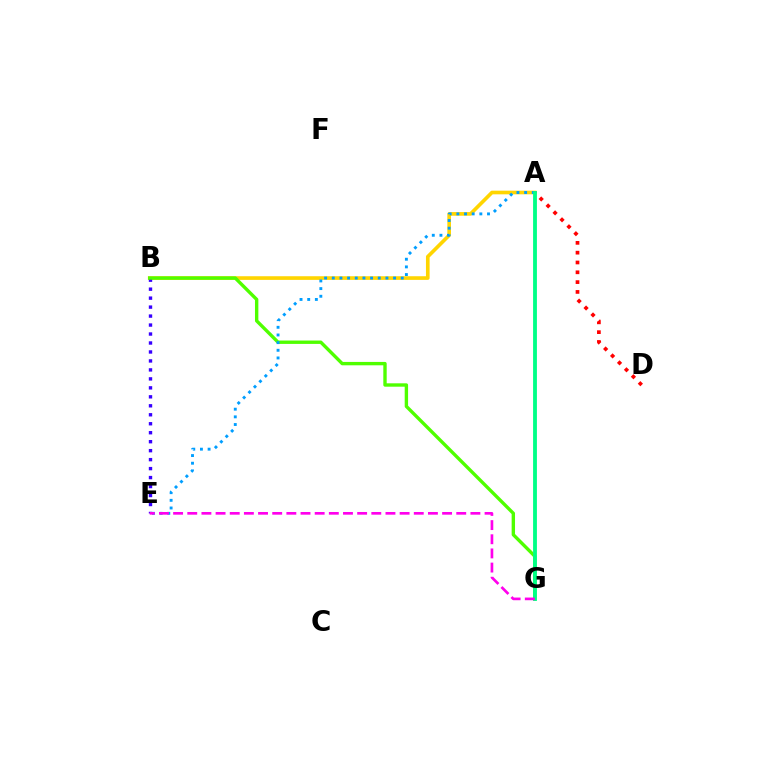{('A', 'B'): [{'color': '#ffd500', 'line_style': 'solid', 'thickness': 2.63}], ('A', 'D'): [{'color': '#ff0000', 'line_style': 'dotted', 'thickness': 2.67}], ('B', 'E'): [{'color': '#3700ff', 'line_style': 'dotted', 'thickness': 2.44}], ('B', 'G'): [{'color': '#4fff00', 'line_style': 'solid', 'thickness': 2.43}], ('A', 'E'): [{'color': '#009eff', 'line_style': 'dotted', 'thickness': 2.08}], ('A', 'G'): [{'color': '#00ff86', 'line_style': 'solid', 'thickness': 2.76}], ('E', 'G'): [{'color': '#ff00ed', 'line_style': 'dashed', 'thickness': 1.92}]}